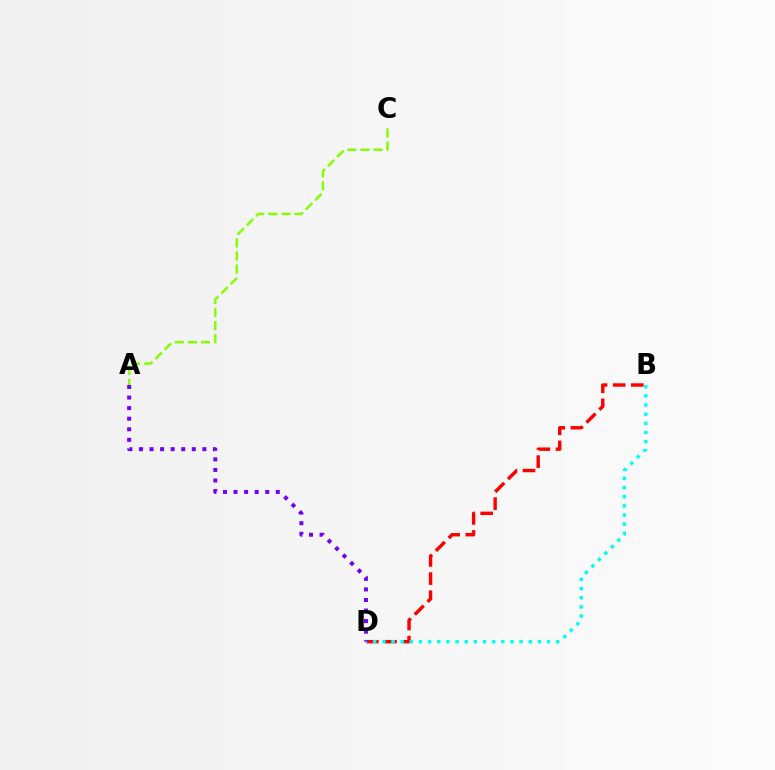{('A', 'C'): [{'color': '#84ff00', 'line_style': 'dashed', 'thickness': 1.78}], ('B', 'D'): [{'color': '#ff0000', 'line_style': 'dashed', 'thickness': 2.46}, {'color': '#00fff6', 'line_style': 'dotted', 'thickness': 2.49}], ('A', 'D'): [{'color': '#7200ff', 'line_style': 'dotted', 'thickness': 2.87}]}